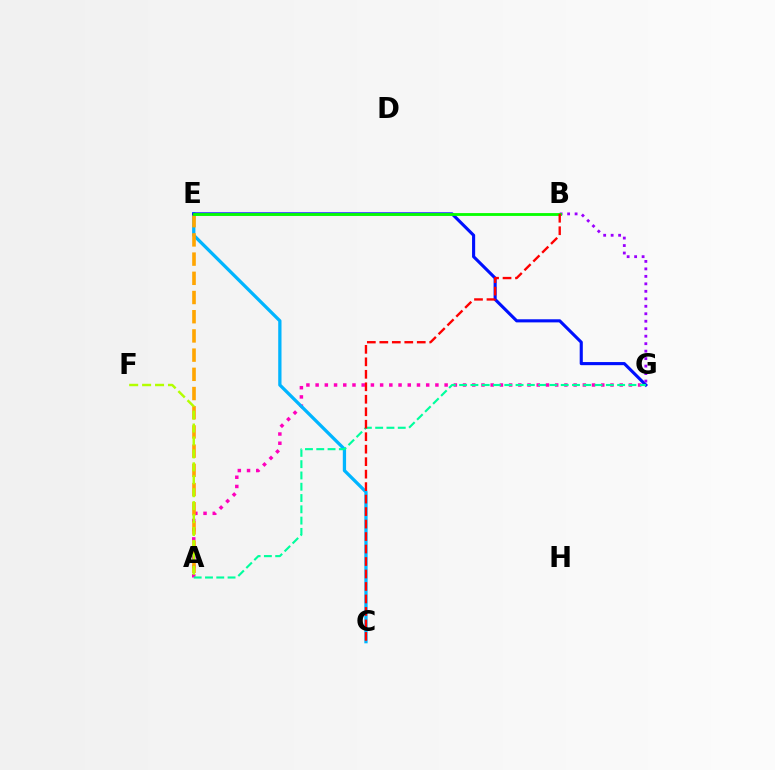{('A', 'G'): [{'color': '#ff00bd', 'line_style': 'dotted', 'thickness': 2.5}, {'color': '#00ff9d', 'line_style': 'dashed', 'thickness': 1.53}], ('C', 'E'): [{'color': '#00b5ff', 'line_style': 'solid', 'thickness': 2.36}], ('A', 'E'): [{'color': '#ffa500', 'line_style': 'dashed', 'thickness': 2.61}], ('E', 'G'): [{'color': '#0010ff', 'line_style': 'solid', 'thickness': 2.24}], ('B', 'G'): [{'color': '#9b00ff', 'line_style': 'dotted', 'thickness': 2.03}], ('B', 'E'): [{'color': '#08ff00', 'line_style': 'solid', 'thickness': 2.04}], ('A', 'F'): [{'color': '#b3ff00', 'line_style': 'dashed', 'thickness': 1.76}], ('B', 'C'): [{'color': '#ff0000', 'line_style': 'dashed', 'thickness': 1.7}]}